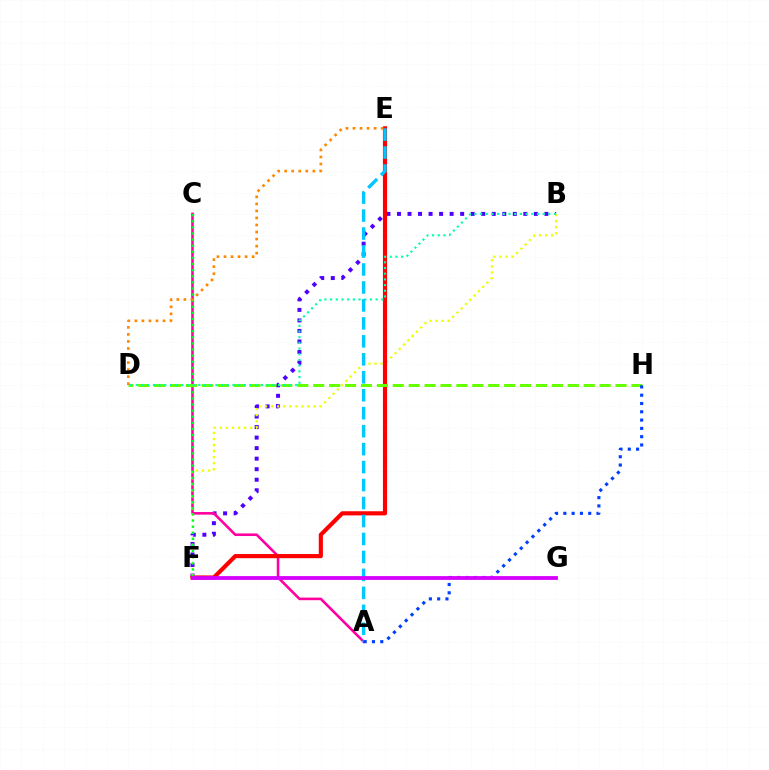{('B', 'F'): [{'color': '#4f00ff', 'line_style': 'dotted', 'thickness': 2.86}, {'color': '#eeff00', 'line_style': 'dotted', 'thickness': 1.65}], ('A', 'C'): [{'color': '#ff00a0', 'line_style': 'solid', 'thickness': 1.87}], ('E', 'F'): [{'color': '#ff0000', 'line_style': 'solid', 'thickness': 2.99}], ('C', 'F'): [{'color': '#00ff27', 'line_style': 'dotted', 'thickness': 1.66}], ('D', 'H'): [{'color': '#66ff00', 'line_style': 'dashed', 'thickness': 2.16}], ('B', 'D'): [{'color': '#00ffaf', 'line_style': 'dotted', 'thickness': 1.55}], ('A', 'E'): [{'color': '#00c7ff', 'line_style': 'dashed', 'thickness': 2.44}], ('D', 'E'): [{'color': '#ff8800', 'line_style': 'dotted', 'thickness': 1.91}], ('A', 'H'): [{'color': '#003fff', 'line_style': 'dotted', 'thickness': 2.25}], ('F', 'G'): [{'color': '#d600ff', 'line_style': 'solid', 'thickness': 2.73}]}